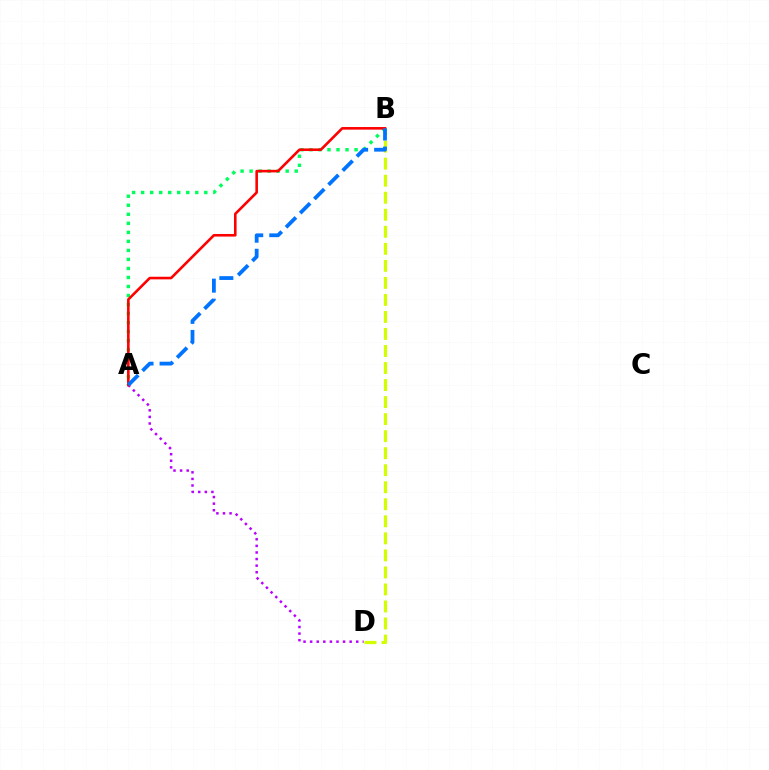{('A', 'D'): [{'color': '#b900ff', 'line_style': 'dotted', 'thickness': 1.79}], ('B', 'D'): [{'color': '#d1ff00', 'line_style': 'dashed', 'thickness': 2.31}], ('A', 'B'): [{'color': '#00ff5c', 'line_style': 'dotted', 'thickness': 2.45}, {'color': '#ff0000', 'line_style': 'solid', 'thickness': 1.87}, {'color': '#0074ff', 'line_style': 'dashed', 'thickness': 2.72}]}